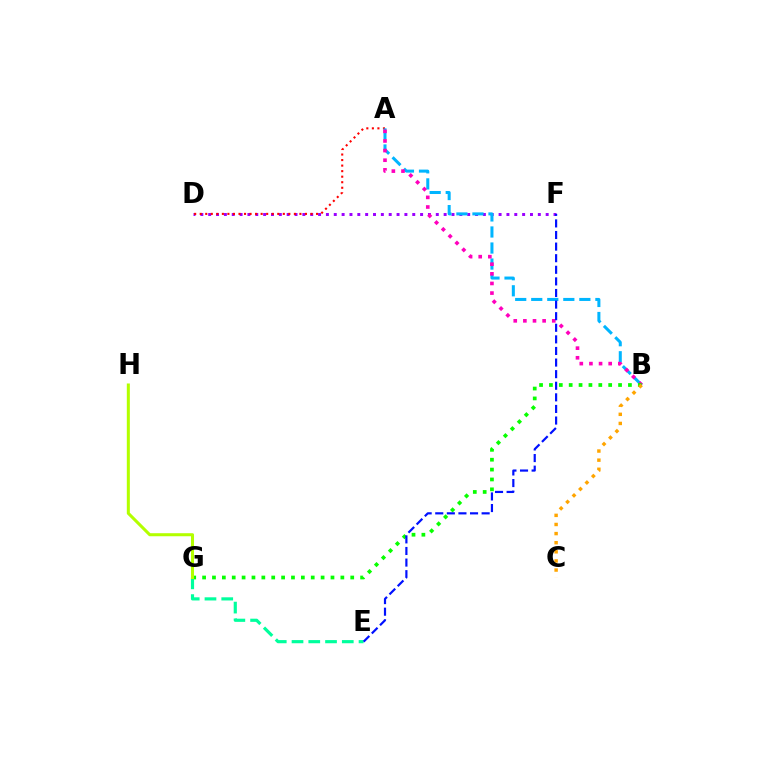{('D', 'F'): [{'color': '#9b00ff', 'line_style': 'dotted', 'thickness': 2.13}], ('A', 'D'): [{'color': '#ff0000', 'line_style': 'dotted', 'thickness': 1.51}], ('A', 'B'): [{'color': '#00b5ff', 'line_style': 'dashed', 'thickness': 2.18}, {'color': '#ff00bd', 'line_style': 'dotted', 'thickness': 2.62}], ('B', 'G'): [{'color': '#08ff00', 'line_style': 'dotted', 'thickness': 2.68}], ('E', 'G'): [{'color': '#00ff9d', 'line_style': 'dashed', 'thickness': 2.28}], ('B', 'C'): [{'color': '#ffa500', 'line_style': 'dotted', 'thickness': 2.48}], ('G', 'H'): [{'color': '#b3ff00', 'line_style': 'solid', 'thickness': 2.19}], ('E', 'F'): [{'color': '#0010ff', 'line_style': 'dashed', 'thickness': 1.58}]}